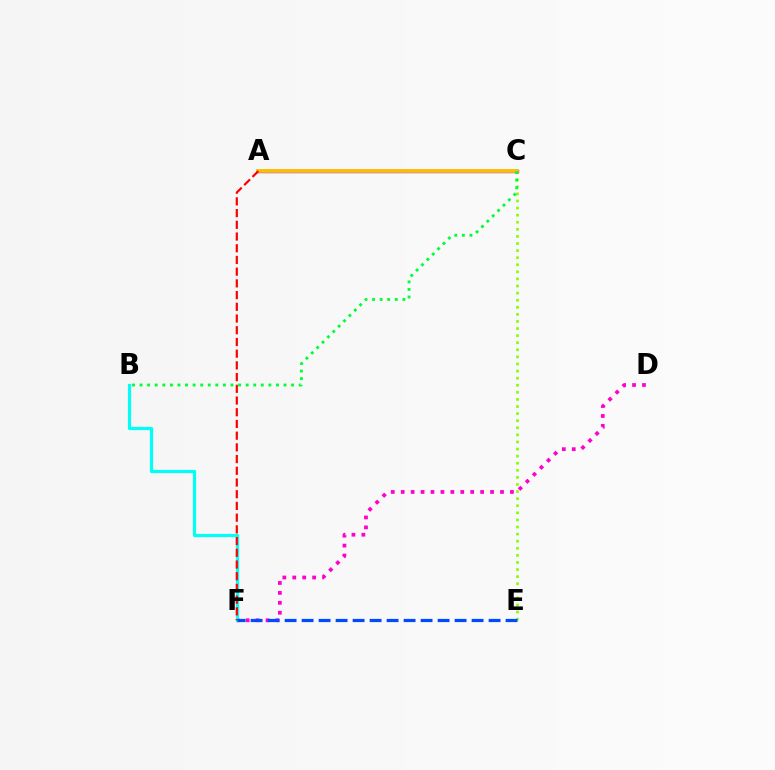{('C', 'E'): [{'color': '#84ff00', 'line_style': 'dotted', 'thickness': 1.93}], ('A', 'C'): [{'color': '#7200ff', 'line_style': 'solid', 'thickness': 2.41}, {'color': '#ffbd00', 'line_style': 'solid', 'thickness': 2.73}], ('D', 'F'): [{'color': '#ff00cf', 'line_style': 'dotted', 'thickness': 2.7}], ('B', 'F'): [{'color': '#00fff6', 'line_style': 'solid', 'thickness': 2.29}], ('E', 'F'): [{'color': '#004bff', 'line_style': 'dashed', 'thickness': 2.31}], ('A', 'F'): [{'color': '#ff0000', 'line_style': 'dashed', 'thickness': 1.59}], ('B', 'C'): [{'color': '#00ff39', 'line_style': 'dotted', 'thickness': 2.06}]}